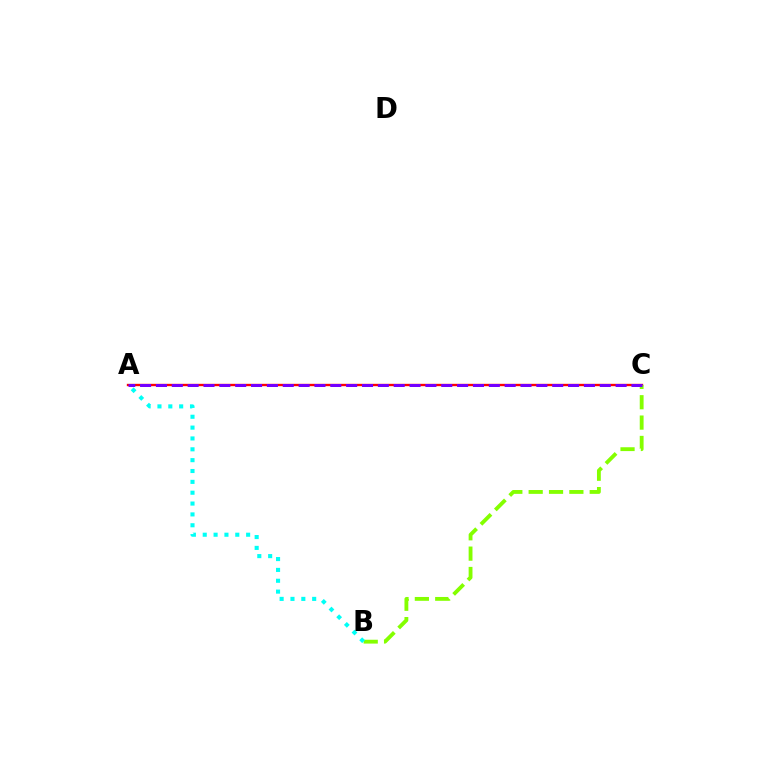{('A', 'C'): [{'color': '#ff0000', 'line_style': 'solid', 'thickness': 1.7}, {'color': '#7200ff', 'line_style': 'dashed', 'thickness': 2.15}], ('B', 'C'): [{'color': '#84ff00', 'line_style': 'dashed', 'thickness': 2.76}], ('A', 'B'): [{'color': '#00fff6', 'line_style': 'dotted', 'thickness': 2.95}]}